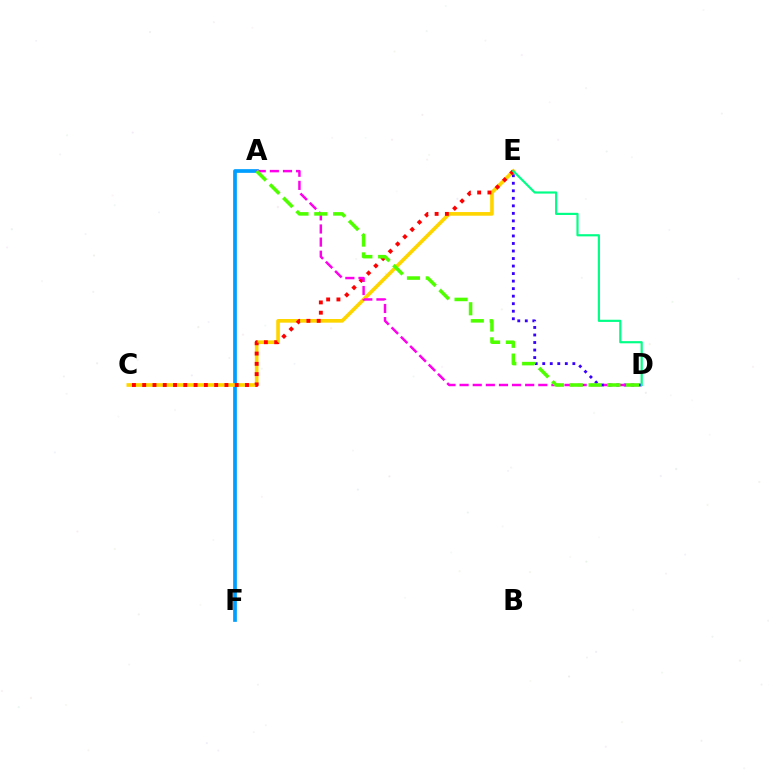{('A', 'F'): [{'color': '#009eff', 'line_style': 'solid', 'thickness': 2.67}], ('D', 'E'): [{'color': '#3700ff', 'line_style': 'dotted', 'thickness': 2.05}, {'color': '#00ff86', 'line_style': 'solid', 'thickness': 1.57}], ('C', 'E'): [{'color': '#ffd500', 'line_style': 'solid', 'thickness': 2.63}, {'color': '#ff0000', 'line_style': 'dotted', 'thickness': 2.79}], ('A', 'D'): [{'color': '#ff00ed', 'line_style': 'dashed', 'thickness': 1.78}, {'color': '#4fff00', 'line_style': 'dashed', 'thickness': 2.56}]}